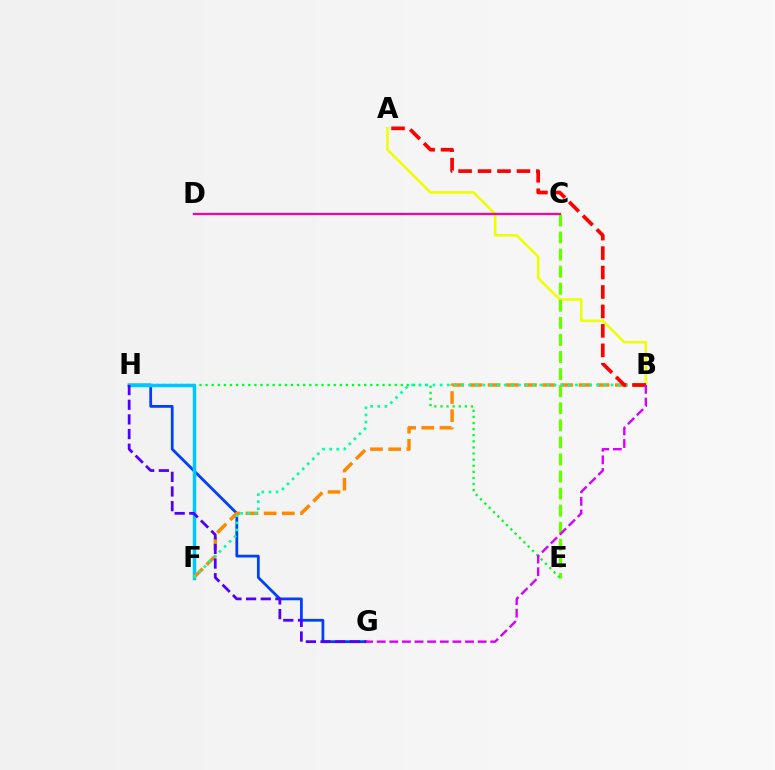{('G', 'H'): [{'color': '#003fff', 'line_style': 'solid', 'thickness': 1.99}, {'color': '#4f00ff', 'line_style': 'dashed', 'thickness': 1.99}], ('A', 'B'): [{'color': '#eeff00', 'line_style': 'solid', 'thickness': 1.84}, {'color': '#ff0000', 'line_style': 'dashed', 'thickness': 2.64}], ('C', 'E'): [{'color': '#66ff00', 'line_style': 'dashed', 'thickness': 2.32}], ('E', 'H'): [{'color': '#00ff27', 'line_style': 'dotted', 'thickness': 1.66}], ('F', 'H'): [{'color': '#00c7ff', 'line_style': 'solid', 'thickness': 2.51}], ('B', 'F'): [{'color': '#ff8800', 'line_style': 'dashed', 'thickness': 2.47}, {'color': '#00ffaf', 'line_style': 'dotted', 'thickness': 1.93}], ('B', 'G'): [{'color': '#d600ff', 'line_style': 'dashed', 'thickness': 1.71}], ('C', 'D'): [{'color': '#ff00a0', 'line_style': 'solid', 'thickness': 1.61}]}